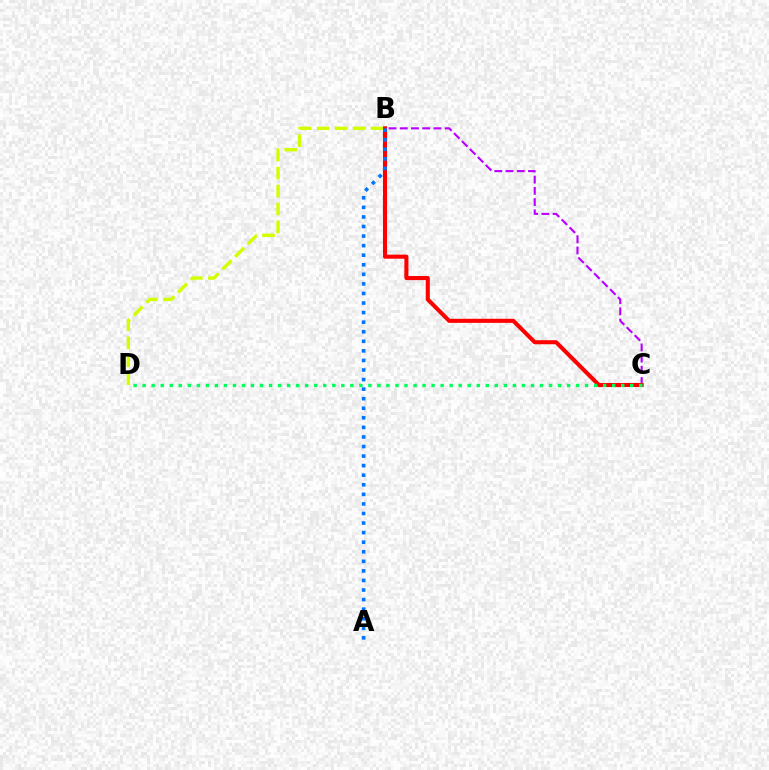{('B', 'C'): [{'color': '#b900ff', 'line_style': 'dashed', 'thickness': 1.53}, {'color': '#ff0000', 'line_style': 'solid', 'thickness': 2.92}], ('B', 'D'): [{'color': '#d1ff00', 'line_style': 'dashed', 'thickness': 2.44}], ('C', 'D'): [{'color': '#00ff5c', 'line_style': 'dotted', 'thickness': 2.45}], ('A', 'B'): [{'color': '#0074ff', 'line_style': 'dotted', 'thickness': 2.6}]}